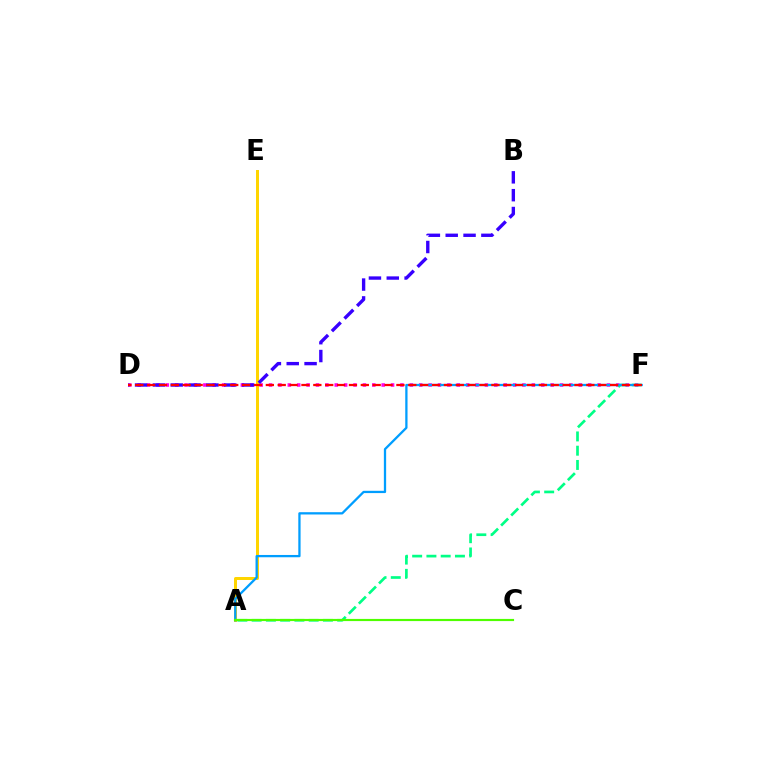{('D', 'F'): [{'color': '#ff00ed', 'line_style': 'dotted', 'thickness': 2.55}, {'color': '#ff0000', 'line_style': 'dashed', 'thickness': 1.61}], ('A', 'E'): [{'color': '#ffd500', 'line_style': 'solid', 'thickness': 2.16}], ('B', 'D'): [{'color': '#3700ff', 'line_style': 'dashed', 'thickness': 2.42}], ('A', 'F'): [{'color': '#00ff86', 'line_style': 'dashed', 'thickness': 1.94}, {'color': '#009eff', 'line_style': 'solid', 'thickness': 1.64}], ('A', 'C'): [{'color': '#4fff00', 'line_style': 'solid', 'thickness': 1.56}]}